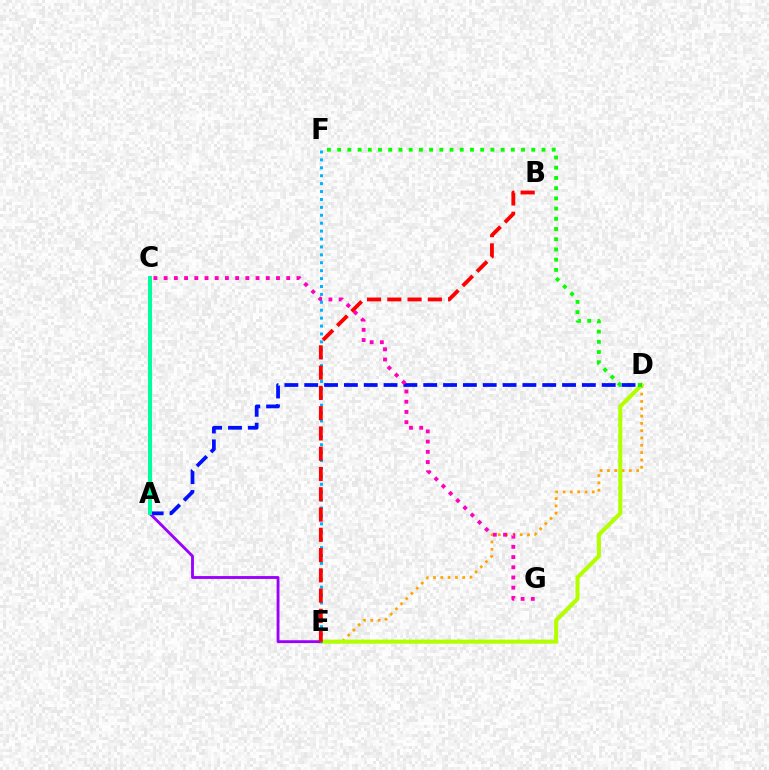{('D', 'E'): [{'color': '#ffa500', 'line_style': 'dotted', 'thickness': 1.99}, {'color': '#b3ff00', 'line_style': 'solid', 'thickness': 2.93}], ('D', 'F'): [{'color': '#08ff00', 'line_style': 'dotted', 'thickness': 2.78}], ('A', 'D'): [{'color': '#0010ff', 'line_style': 'dashed', 'thickness': 2.69}], ('A', 'E'): [{'color': '#9b00ff', 'line_style': 'solid', 'thickness': 2.06}], ('C', 'G'): [{'color': '#ff00bd', 'line_style': 'dotted', 'thickness': 2.78}], ('E', 'F'): [{'color': '#00b5ff', 'line_style': 'dotted', 'thickness': 2.15}], ('A', 'C'): [{'color': '#00ff9d', 'line_style': 'solid', 'thickness': 2.87}], ('B', 'E'): [{'color': '#ff0000', 'line_style': 'dashed', 'thickness': 2.75}]}